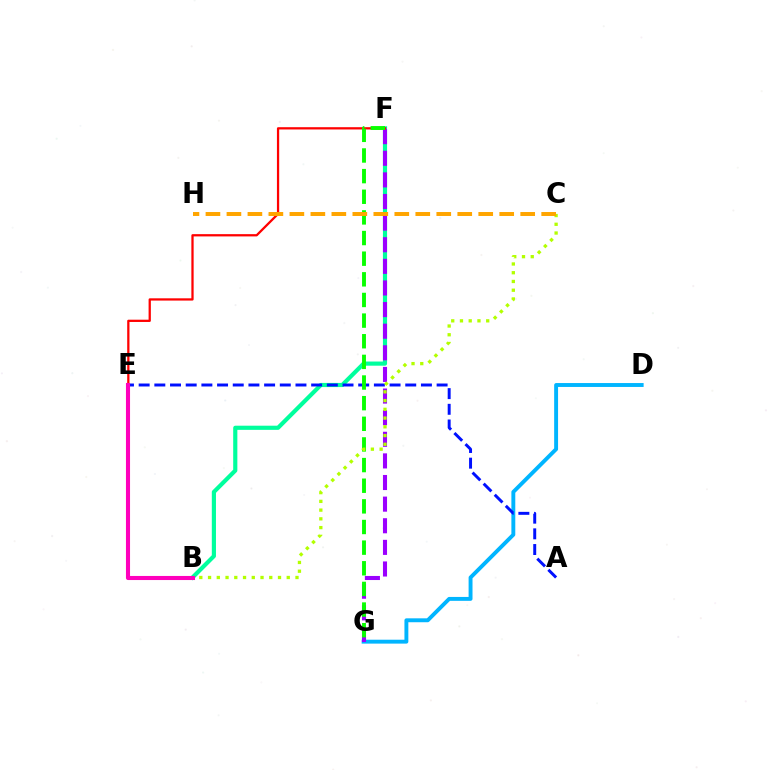{('D', 'G'): [{'color': '#00b5ff', 'line_style': 'solid', 'thickness': 2.81}], ('B', 'F'): [{'color': '#00ff9d', 'line_style': 'solid', 'thickness': 2.99}], ('F', 'G'): [{'color': '#9b00ff', 'line_style': 'dashed', 'thickness': 2.94}, {'color': '#08ff00', 'line_style': 'dashed', 'thickness': 2.8}], ('A', 'E'): [{'color': '#0010ff', 'line_style': 'dashed', 'thickness': 2.13}], ('E', 'F'): [{'color': '#ff0000', 'line_style': 'solid', 'thickness': 1.63}], ('B', 'C'): [{'color': '#b3ff00', 'line_style': 'dotted', 'thickness': 2.38}], ('C', 'H'): [{'color': '#ffa500', 'line_style': 'dashed', 'thickness': 2.85}], ('B', 'E'): [{'color': '#ff00bd', 'line_style': 'solid', 'thickness': 2.94}]}